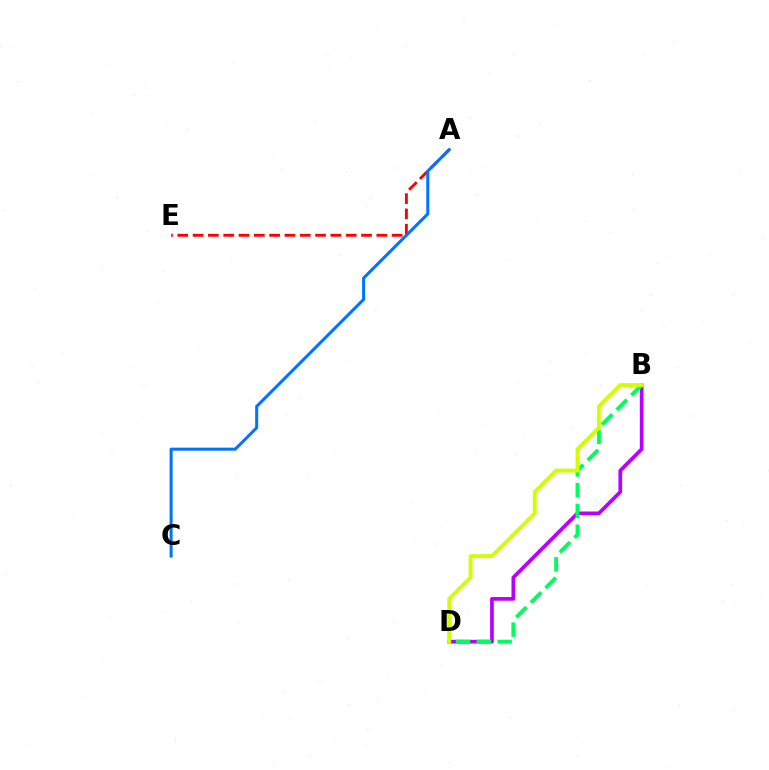{('B', 'D'): [{'color': '#b900ff', 'line_style': 'solid', 'thickness': 2.67}, {'color': '#00ff5c', 'line_style': 'dashed', 'thickness': 2.82}, {'color': '#d1ff00', 'line_style': 'solid', 'thickness': 2.78}], ('A', 'E'): [{'color': '#ff0000', 'line_style': 'dashed', 'thickness': 2.08}], ('A', 'C'): [{'color': '#0074ff', 'line_style': 'solid', 'thickness': 2.19}]}